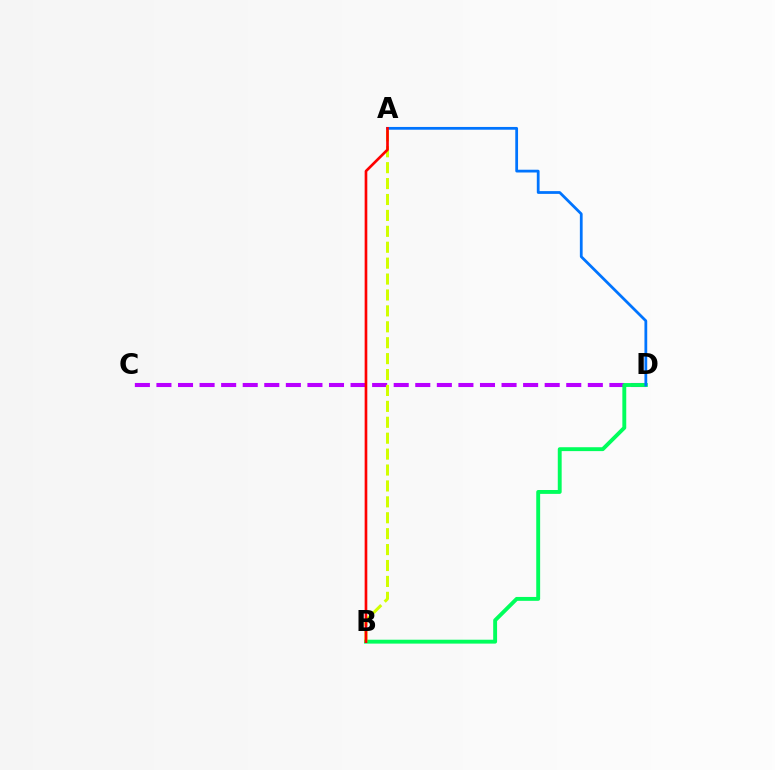{('C', 'D'): [{'color': '#b900ff', 'line_style': 'dashed', 'thickness': 2.93}], ('B', 'D'): [{'color': '#00ff5c', 'line_style': 'solid', 'thickness': 2.8}], ('A', 'D'): [{'color': '#0074ff', 'line_style': 'solid', 'thickness': 1.99}], ('A', 'B'): [{'color': '#d1ff00', 'line_style': 'dashed', 'thickness': 2.16}, {'color': '#ff0000', 'line_style': 'solid', 'thickness': 1.91}]}